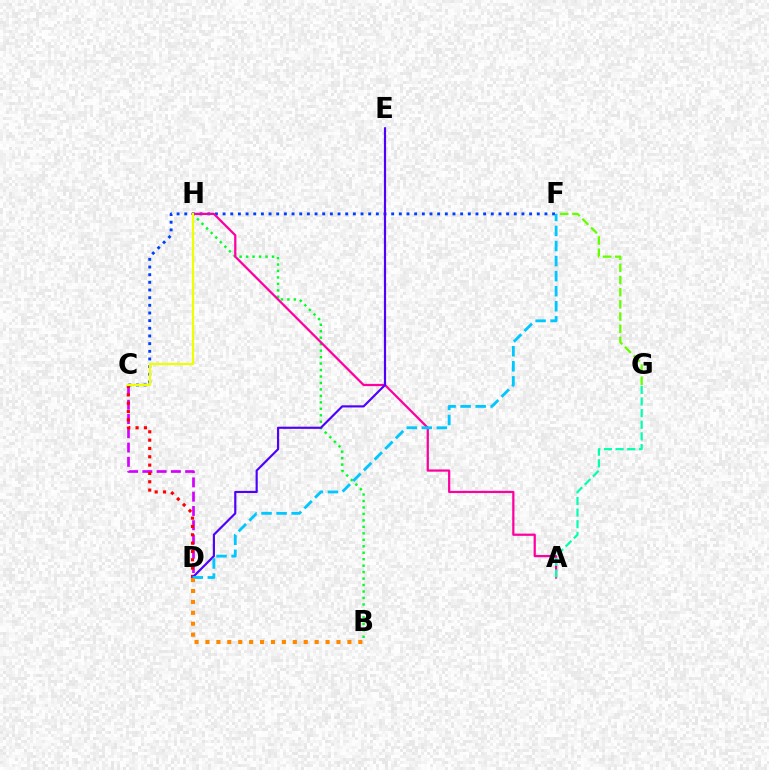{('C', 'D'): [{'color': '#d600ff', 'line_style': 'dashed', 'thickness': 1.94}, {'color': '#ff0000', 'line_style': 'dotted', 'thickness': 2.26}], ('F', 'G'): [{'color': '#66ff00', 'line_style': 'dashed', 'thickness': 1.65}], ('C', 'F'): [{'color': '#003fff', 'line_style': 'dotted', 'thickness': 2.08}], ('B', 'H'): [{'color': '#00ff27', 'line_style': 'dotted', 'thickness': 1.76}], ('A', 'H'): [{'color': '#ff00a0', 'line_style': 'solid', 'thickness': 1.61}], ('D', 'E'): [{'color': '#4f00ff', 'line_style': 'solid', 'thickness': 1.56}], ('D', 'F'): [{'color': '#00c7ff', 'line_style': 'dashed', 'thickness': 2.04}], ('A', 'G'): [{'color': '#00ffaf', 'line_style': 'dashed', 'thickness': 1.58}], ('C', 'H'): [{'color': '#eeff00', 'line_style': 'solid', 'thickness': 1.6}], ('B', 'D'): [{'color': '#ff8800', 'line_style': 'dotted', 'thickness': 2.97}]}